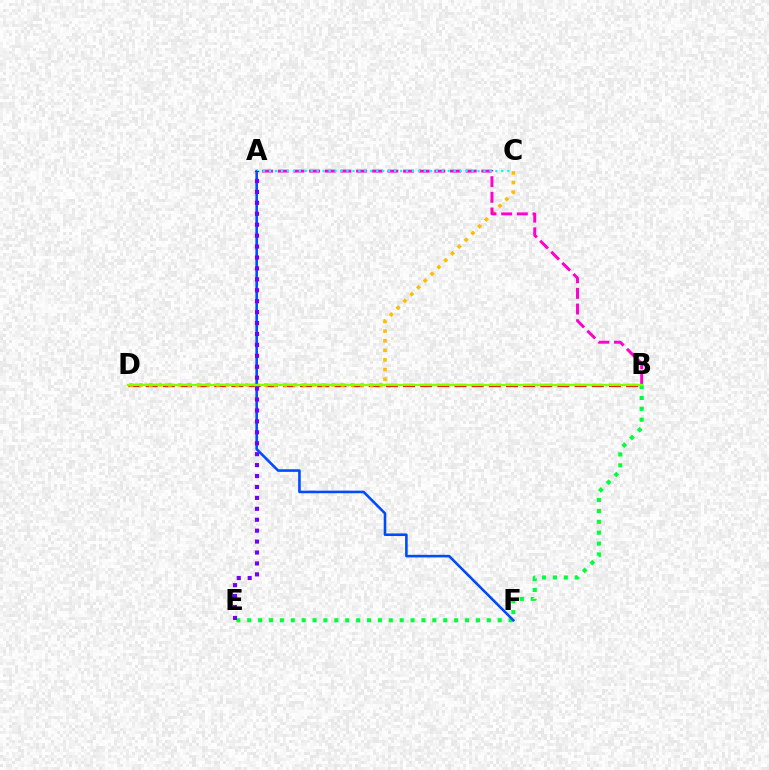{('B', 'E'): [{'color': '#00ff39', 'line_style': 'dotted', 'thickness': 2.96}], ('B', 'D'): [{'color': '#ff0000', 'line_style': 'dashed', 'thickness': 2.33}, {'color': '#84ff00', 'line_style': 'solid', 'thickness': 1.67}], ('C', 'D'): [{'color': '#ffbd00', 'line_style': 'dotted', 'thickness': 2.61}], ('A', 'F'): [{'color': '#004bff', 'line_style': 'solid', 'thickness': 1.87}], ('A', 'B'): [{'color': '#ff00cf', 'line_style': 'dashed', 'thickness': 2.13}], ('A', 'C'): [{'color': '#00fff6', 'line_style': 'dotted', 'thickness': 1.62}], ('A', 'E'): [{'color': '#7200ff', 'line_style': 'dotted', 'thickness': 2.97}]}